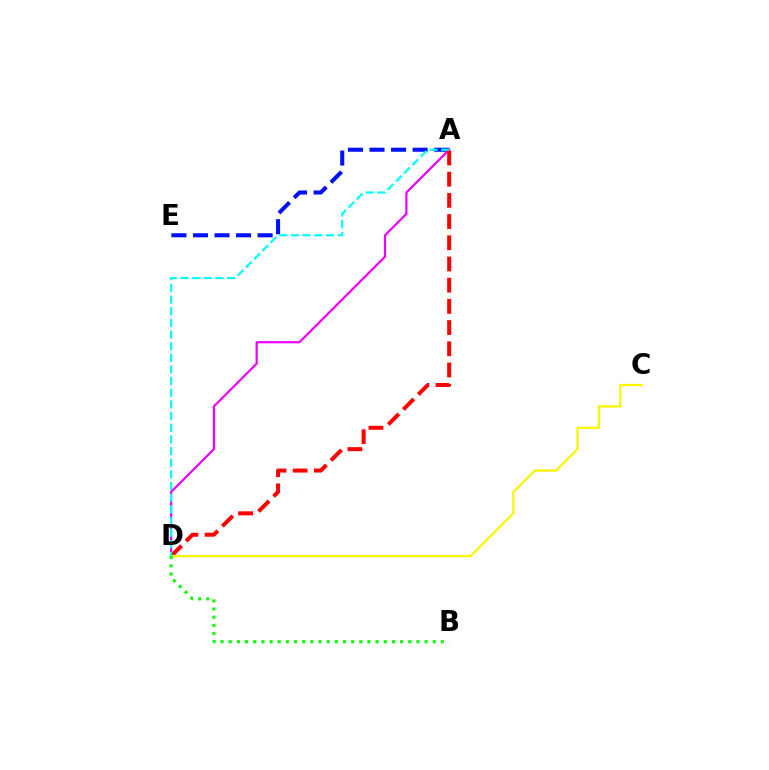{('A', 'E'): [{'color': '#0010ff', 'line_style': 'dashed', 'thickness': 2.93}], ('A', 'D'): [{'color': '#ee00ff', 'line_style': 'solid', 'thickness': 1.59}, {'color': '#ff0000', 'line_style': 'dashed', 'thickness': 2.88}, {'color': '#00fff6', 'line_style': 'dashed', 'thickness': 1.58}], ('C', 'D'): [{'color': '#fcf500', 'line_style': 'solid', 'thickness': 1.63}], ('B', 'D'): [{'color': '#08ff00', 'line_style': 'dotted', 'thickness': 2.22}]}